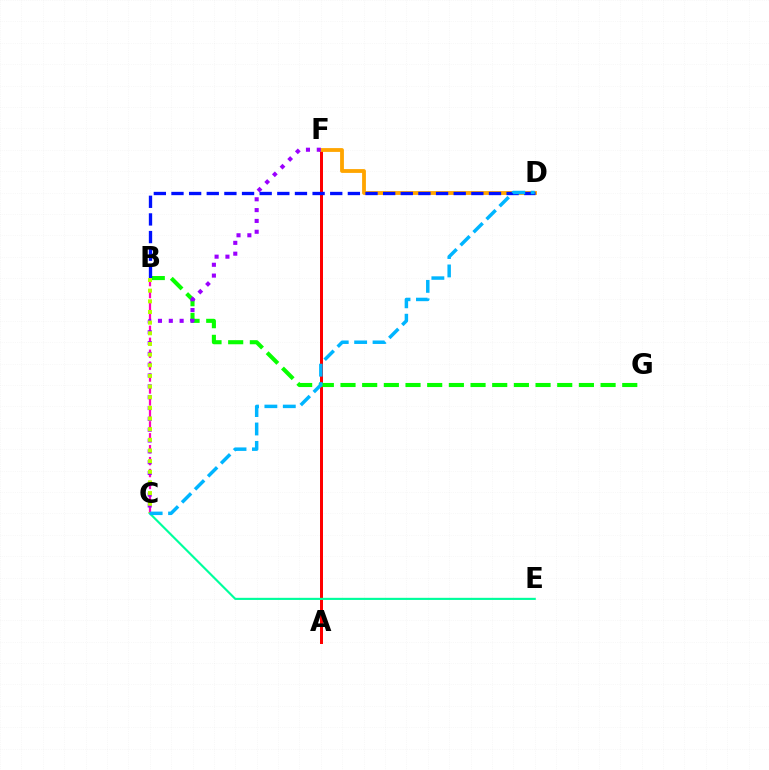{('A', 'F'): [{'color': '#ff0000', 'line_style': 'solid', 'thickness': 2.16}], ('B', 'G'): [{'color': '#08ff00', 'line_style': 'dashed', 'thickness': 2.94}], ('C', 'E'): [{'color': '#00ff9d', 'line_style': 'solid', 'thickness': 1.54}], ('D', 'F'): [{'color': '#ffa500', 'line_style': 'solid', 'thickness': 2.75}], ('B', 'D'): [{'color': '#0010ff', 'line_style': 'dashed', 'thickness': 2.4}], ('B', 'C'): [{'color': '#ff00bd', 'line_style': 'dashed', 'thickness': 1.62}, {'color': '#b3ff00', 'line_style': 'dotted', 'thickness': 2.89}], ('C', 'F'): [{'color': '#9b00ff', 'line_style': 'dotted', 'thickness': 2.94}], ('C', 'D'): [{'color': '#00b5ff', 'line_style': 'dashed', 'thickness': 2.5}]}